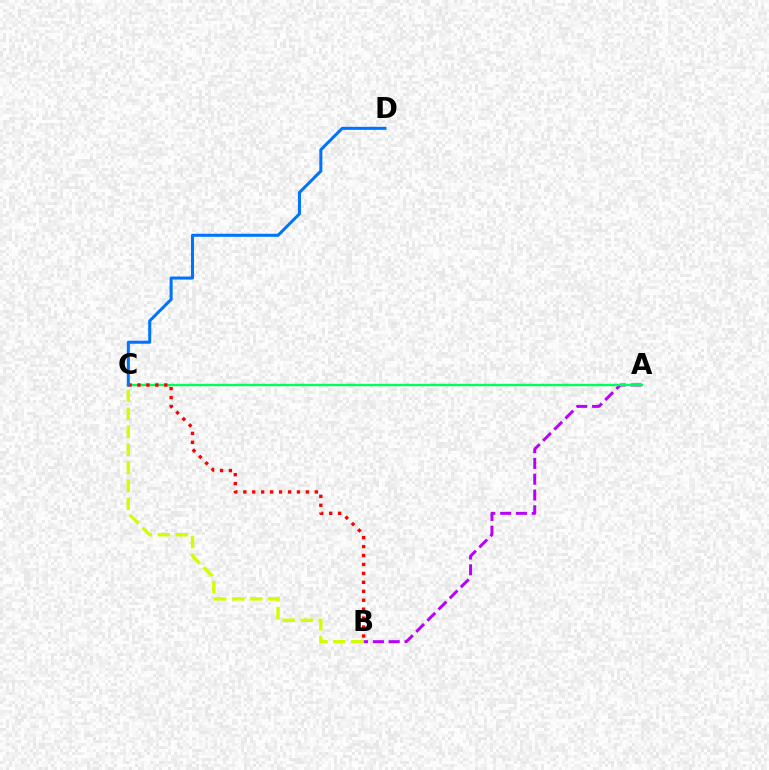{('A', 'B'): [{'color': '#b900ff', 'line_style': 'dashed', 'thickness': 2.15}], ('A', 'C'): [{'color': '#00ff5c', 'line_style': 'solid', 'thickness': 1.71}], ('B', 'C'): [{'color': '#ff0000', 'line_style': 'dotted', 'thickness': 2.43}, {'color': '#d1ff00', 'line_style': 'dashed', 'thickness': 2.44}], ('C', 'D'): [{'color': '#0074ff', 'line_style': 'solid', 'thickness': 2.19}]}